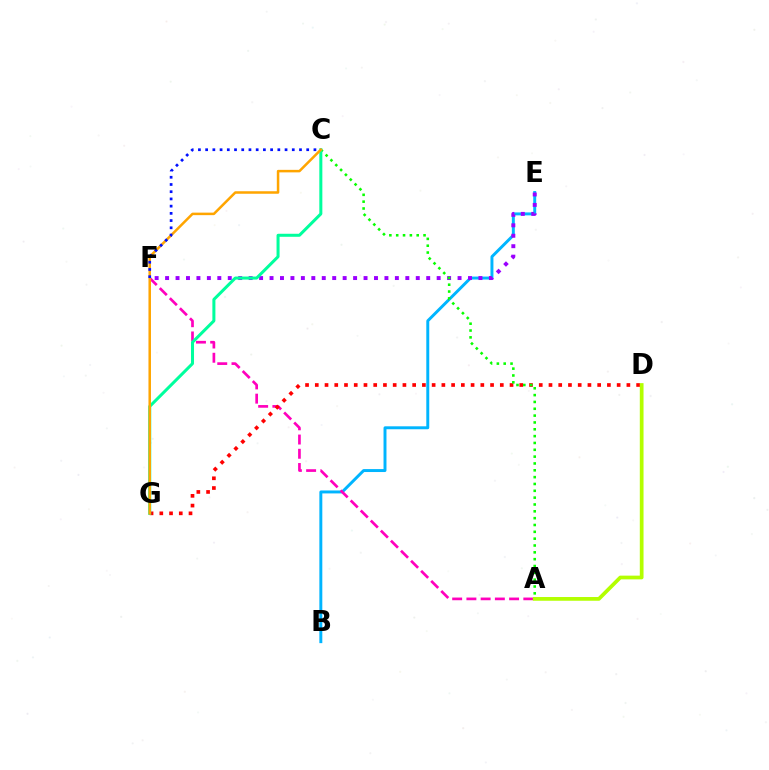{('B', 'E'): [{'color': '#00b5ff', 'line_style': 'solid', 'thickness': 2.12}], ('A', 'F'): [{'color': '#ff00bd', 'line_style': 'dashed', 'thickness': 1.93}], ('D', 'G'): [{'color': '#ff0000', 'line_style': 'dotted', 'thickness': 2.65}], ('E', 'F'): [{'color': '#9b00ff', 'line_style': 'dotted', 'thickness': 2.84}], ('A', 'C'): [{'color': '#08ff00', 'line_style': 'dotted', 'thickness': 1.86}], ('A', 'D'): [{'color': '#b3ff00', 'line_style': 'solid', 'thickness': 2.69}], ('C', 'G'): [{'color': '#00ff9d', 'line_style': 'solid', 'thickness': 2.18}, {'color': '#ffa500', 'line_style': 'solid', 'thickness': 1.81}], ('C', 'F'): [{'color': '#0010ff', 'line_style': 'dotted', 'thickness': 1.96}]}